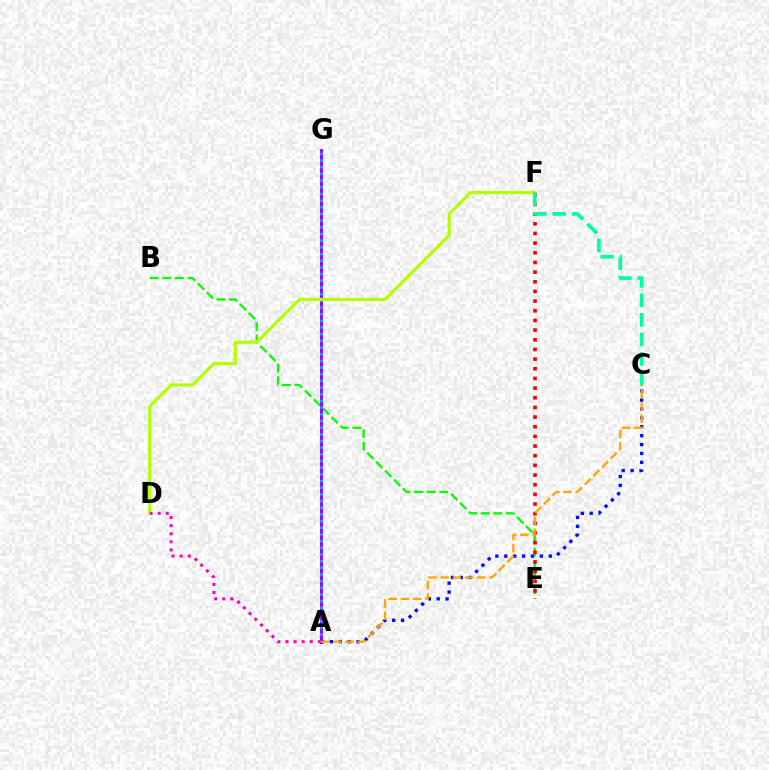{('B', 'E'): [{'color': '#08ff00', 'line_style': 'dashed', 'thickness': 1.71}], ('A', 'G'): [{'color': '#9b00ff', 'line_style': 'solid', 'thickness': 2.11}, {'color': '#00b5ff', 'line_style': 'dotted', 'thickness': 1.81}], ('A', 'C'): [{'color': '#0010ff', 'line_style': 'dotted', 'thickness': 2.42}, {'color': '#ffa500', 'line_style': 'dashed', 'thickness': 1.66}], ('D', 'F'): [{'color': '#b3ff00', 'line_style': 'solid', 'thickness': 2.29}], ('A', 'D'): [{'color': '#ff00bd', 'line_style': 'dotted', 'thickness': 2.2}], ('E', 'F'): [{'color': '#ff0000', 'line_style': 'dotted', 'thickness': 2.63}], ('C', 'F'): [{'color': '#00ff9d', 'line_style': 'dashed', 'thickness': 2.66}]}